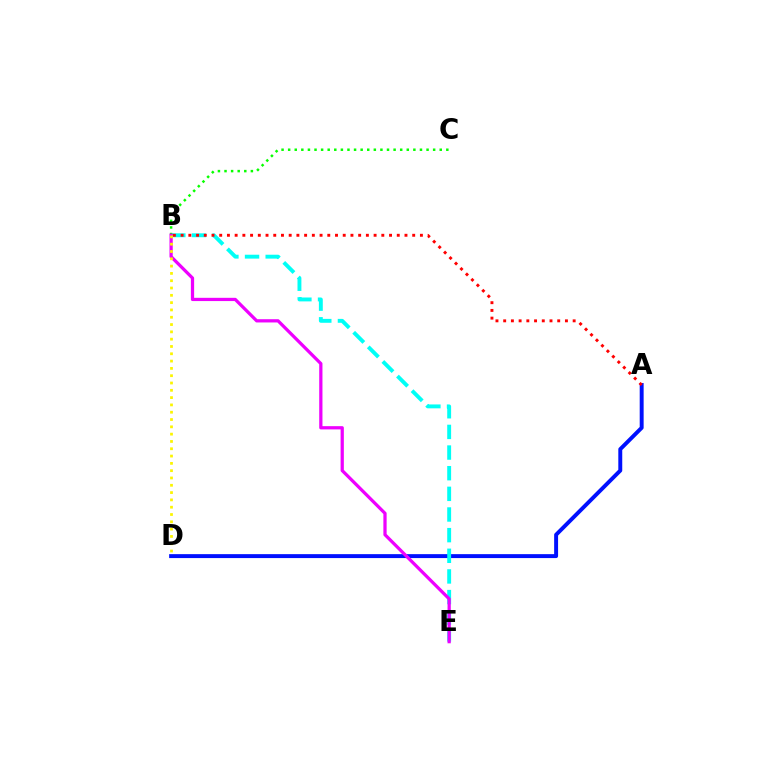{('A', 'D'): [{'color': '#0010ff', 'line_style': 'solid', 'thickness': 2.83}], ('B', 'E'): [{'color': '#00fff6', 'line_style': 'dashed', 'thickness': 2.8}, {'color': '#ee00ff', 'line_style': 'solid', 'thickness': 2.34}], ('B', 'C'): [{'color': '#08ff00', 'line_style': 'dotted', 'thickness': 1.79}], ('A', 'B'): [{'color': '#ff0000', 'line_style': 'dotted', 'thickness': 2.1}], ('B', 'D'): [{'color': '#fcf500', 'line_style': 'dotted', 'thickness': 1.99}]}